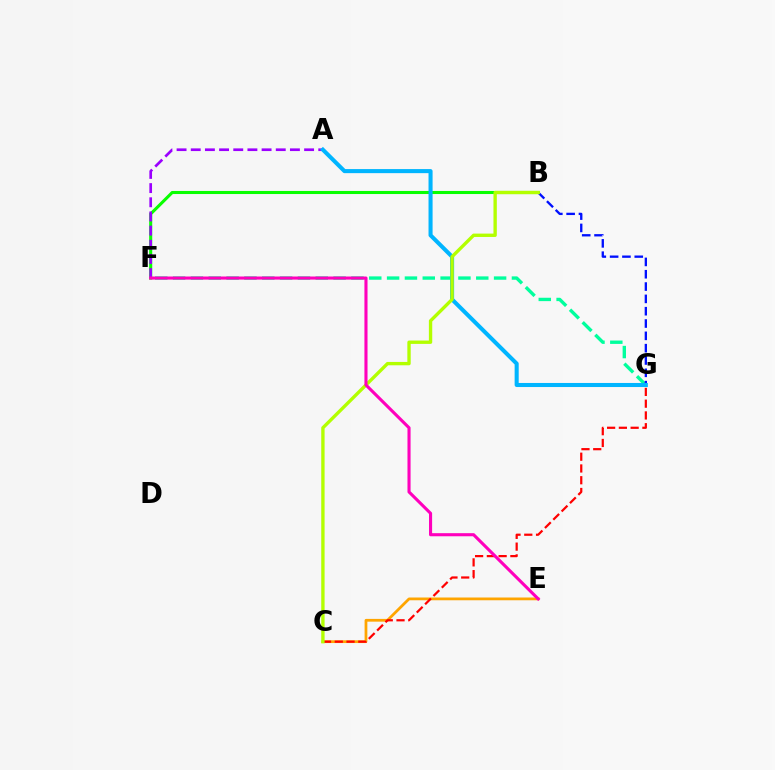{('F', 'G'): [{'color': '#00ff9d', 'line_style': 'dashed', 'thickness': 2.42}], ('B', 'G'): [{'color': '#0010ff', 'line_style': 'dashed', 'thickness': 1.67}], ('C', 'E'): [{'color': '#ffa500', 'line_style': 'solid', 'thickness': 1.99}], ('B', 'F'): [{'color': '#08ff00', 'line_style': 'solid', 'thickness': 2.21}], ('A', 'F'): [{'color': '#9b00ff', 'line_style': 'dashed', 'thickness': 1.92}], ('C', 'G'): [{'color': '#ff0000', 'line_style': 'dashed', 'thickness': 1.6}], ('A', 'G'): [{'color': '#00b5ff', 'line_style': 'solid', 'thickness': 2.93}], ('B', 'C'): [{'color': '#b3ff00', 'line_style': 'solid', 'thickness': 2.42}], ('E', 'F'): [{'color': '#ff00bd', 'line_style': 'solid', 'thickness': 2.23}]}